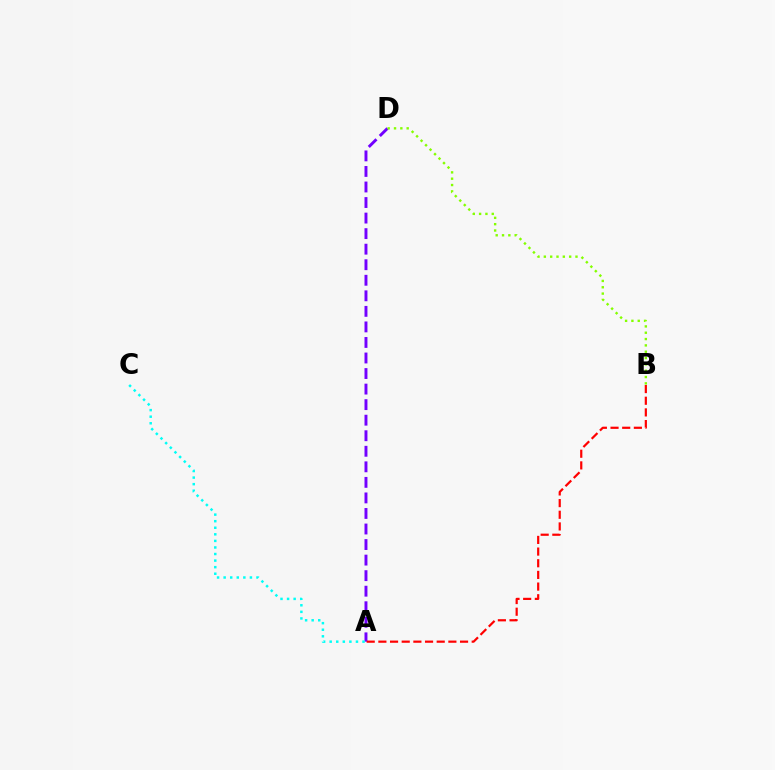{('A', 'D'): [{'color': '#7200ff', 'line_style': 'dashed', 'thickness': 2.11}], ('A', 'B'): [{'color': '#ff0000', 'line_style': 'dashed', 'thickness': 1.58}], ('B', 'D'): [{'color': '#84ff00', 'line_style': 'dotted', 'thickness': 1.72}], ('A', 'C'): [{'color': '#00fff6', 'line_style': 'dotted', 'thickness': 1.78}]}